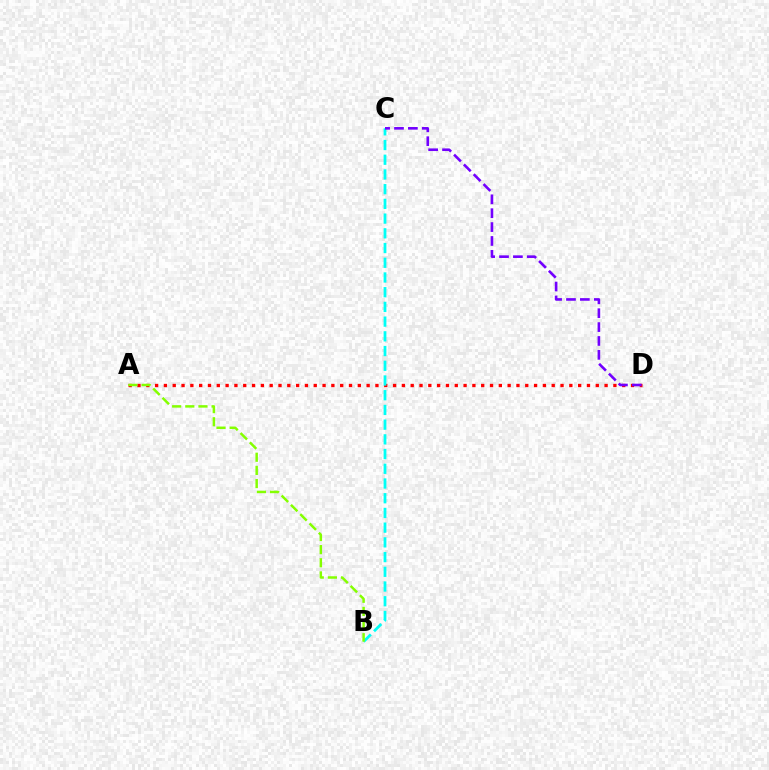{('A', 'D'): [{'color': '#ff0000', 'line_style': 'dotted', 'thickness': 2.39}], ('B', 'C'): [{'color': '#00fff6', 'line_style': 'dashed', 'thickness': 2.0}], ('A', 'B'): [{'color': '#84ff00', 'line_style': 'dashed', 'thickness': 1.79}], ('C', 'D'): [{'color': '#7200ff', 'line_style': 'dashed', 'thickness': 1.89}]}